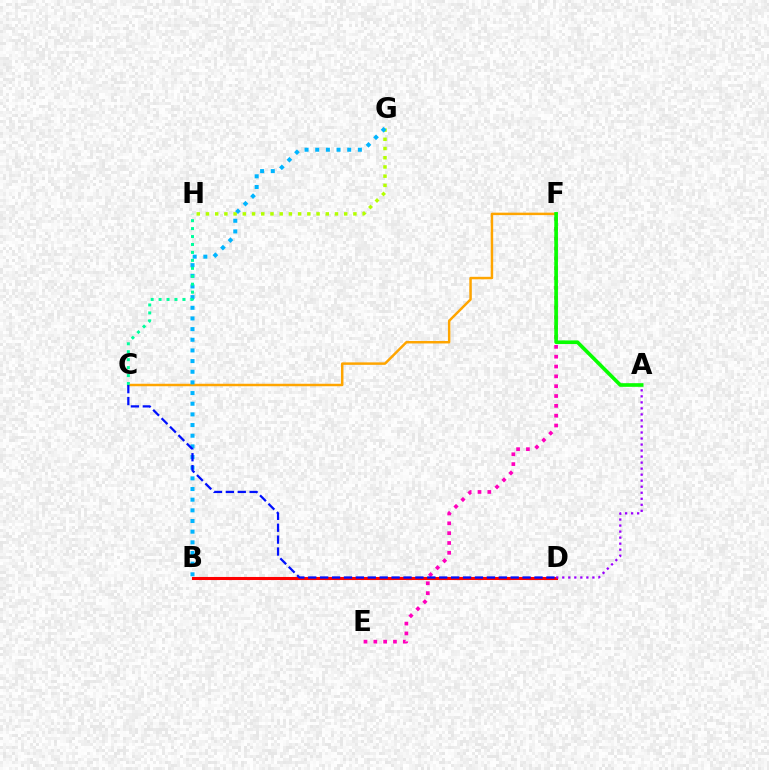{('C', 'F'): [{'color': '#ffa500', 'line_style': 'solid', 'thickness': 1.78}], ('B', 'D'): [{'color': '#ff0000', 'line_style': 'solid', 'thickness': 2.21}], ('G', 'H'): [{'color': '#b3ff00', 'line_style': 'dotted', 'thickness': 2.5}], ('A', 'D'): [{'color': '#9b00ff', 'line_style': 'dotted', 'thickness': 1.64}], ('B', 'G'): [{'color': '#00b5ff', 'line_style': 'dotted', 'thickness': 2.9}], ('E', 'F'): [{'color': '#ff00bd', 'line_style': 'dotted', 'thickness': 2.67}], ('C', 'H'): [{'color': '#00ff9d', 'line_style': 'dotted', 'thickness': 2.16}], ('A', 'F'): [{'color': '#08ff00', 'line_style': 'solid', 'thickness': 2.63}], ('C', 'D'): [{'color': '#0010ff', 'line_style': 'dashed', 'thickness': 1.62}]}